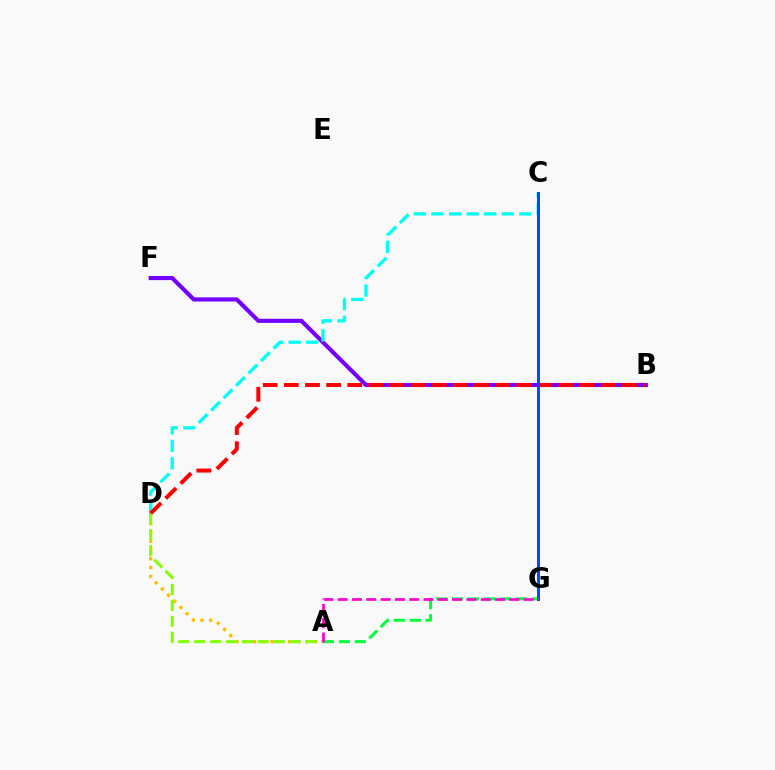{('B', 'F'): [{'color': '#7200ff', 'line_style': 'solid', 'thickness': 2.96}], ('A', 'D'): [{'color': '#ffbd00', 'line_style': 'dotted', 'thickness': 2.38}, {'color': '#84ff00', 'line_style': 'dashed', 'thickness': 2.16}], ('A', 'G'): [{'color': '#00ff39', 'line_style': 'dashed', 'thickness': 2.16}, {'color': '#ff00cf', 'line_style': 'dashed', 'thickness': 1.94}], ('C', 'D'): [{'color': '#00fff6', 'line_style': 'dashed', 'thickness': 2.39}], ('B', 'D'): [{'color': '#ff0000', 'line_style': 'dashed', 'thickness': 2.87}], ('C', 'G'): [{'color': '#004bff', 'line_style': 'solid', 'thickness': 2.15}]}